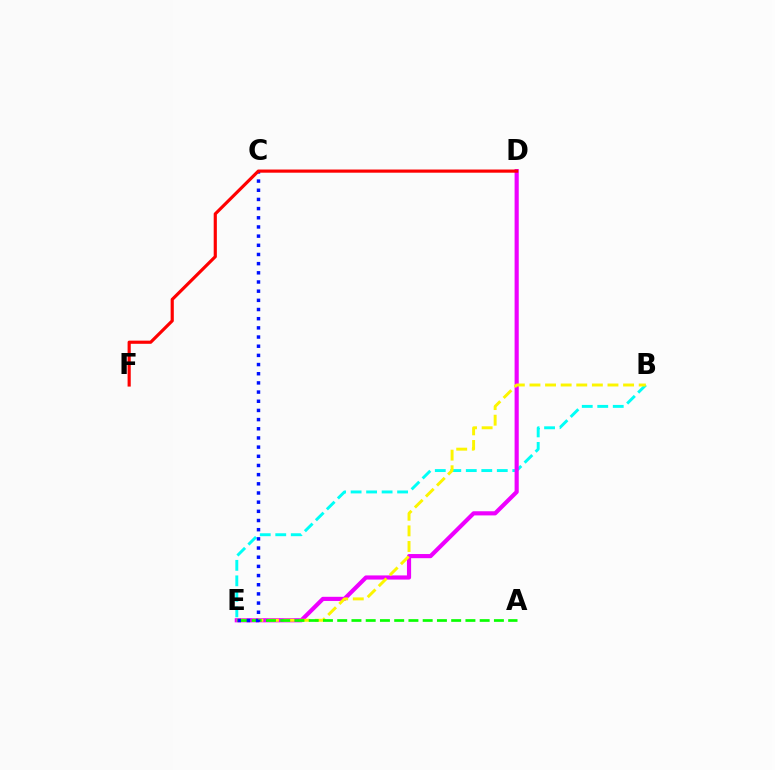{('B', 'E'): [{'color': '#00fff6', 'line_style': 'dashed', 'thickness': 2.11}, {'color': '#fcf500', 'line_style': 'dashed', 'thickness': 2.12}], ('D', 'E'): [{'color': '#ee00ff', 'line_style': 'solid', 'thickness': 2.99}], ('A', 'E'): [{'color': '#08ff00', 'line_style': 'dashed', 'thickness': 1.94}], ('C', 'E'): [{'color': '#0010ff', 'line_style': 'dotted', 'thickness': 2.49}], ('D', 'F'): [{'color': '#ff0000', 'line_style': 'solid', 'thickness': 2.28}]}